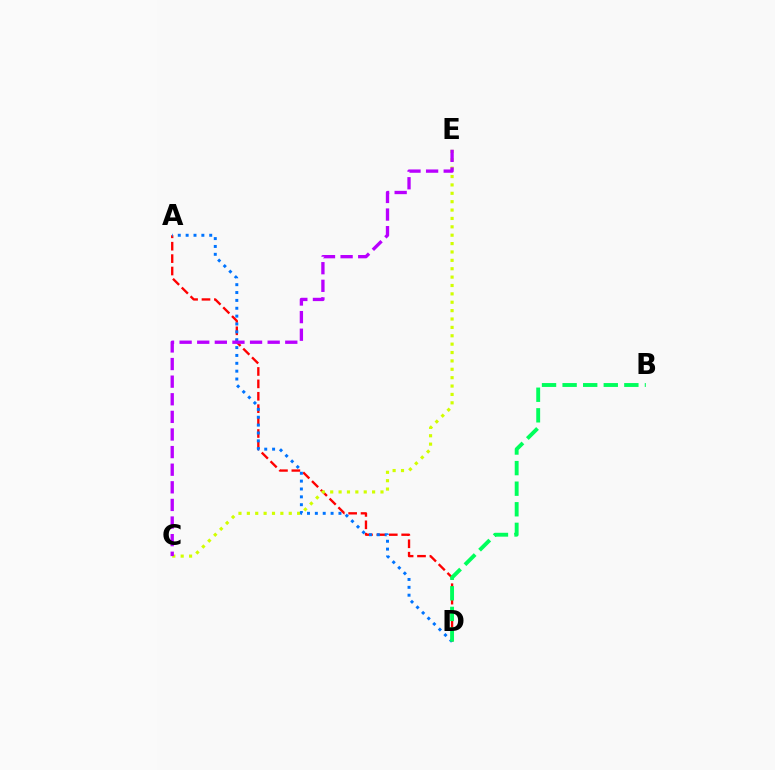{('A', 'D'): [{'color': '#ff0000', 'line_style': 'dashed', 'thickness': 1.69}, {'color': '#0074ff', 'line_style': 'dotted', 'thickness': 2.14}], ('C', 'E'): [{'color': '#d1ff00', 'line_style': 'dotted', 'thickness': 2.28}, {'color': '#b900ff', 'line_style': 'dashed', 'thickness': 2.39}], ('B', 'D'): [{'color': '#00ff5c', 'line_style': 'dashed', 'thickness': 2.8}]}